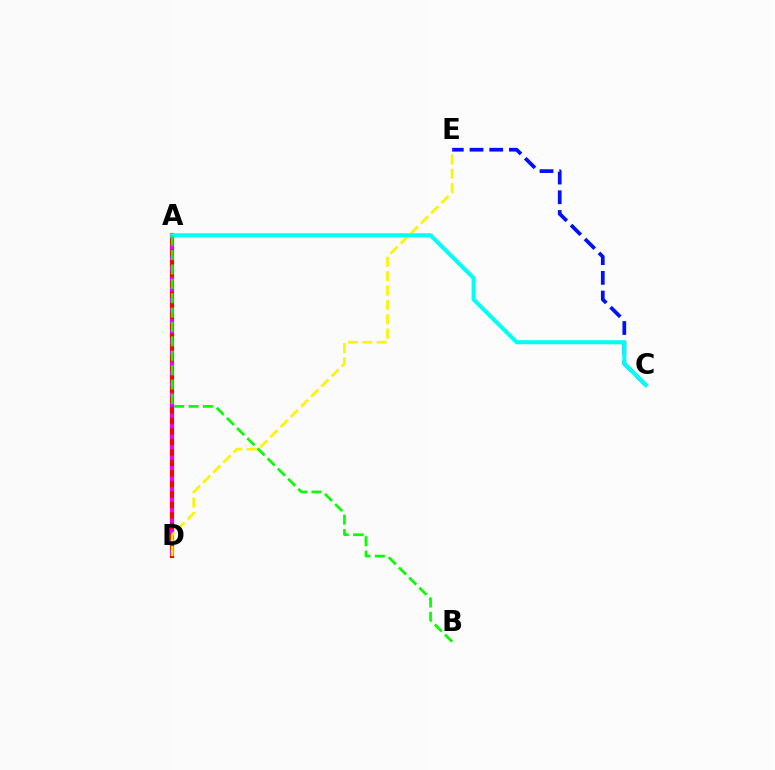{('C', 'E'): [{'color': '#0010ff', 'line_style': 'dashed', 'thickness': 2.68}], ('A', 'D'): [{'color': '#ff0000', 'line_style': 'solid', 'thickness': 2.99}, {'color': '#ee00ff', 'line_style': 'dotted', 'thickness': 2.86}], ('D', 'E'): [{'color': '#fcf500', 'line_style': 'dashed', 'thickness': 1.95}], ('A', 'C'): [{'color': '#00fff6', 'line_style': 'solid', 'thickness': 2.91}], ('A', 'B'): [{'color': '#08ff00', 'line_style': 'dashed', 'thickness': 1.95}]}